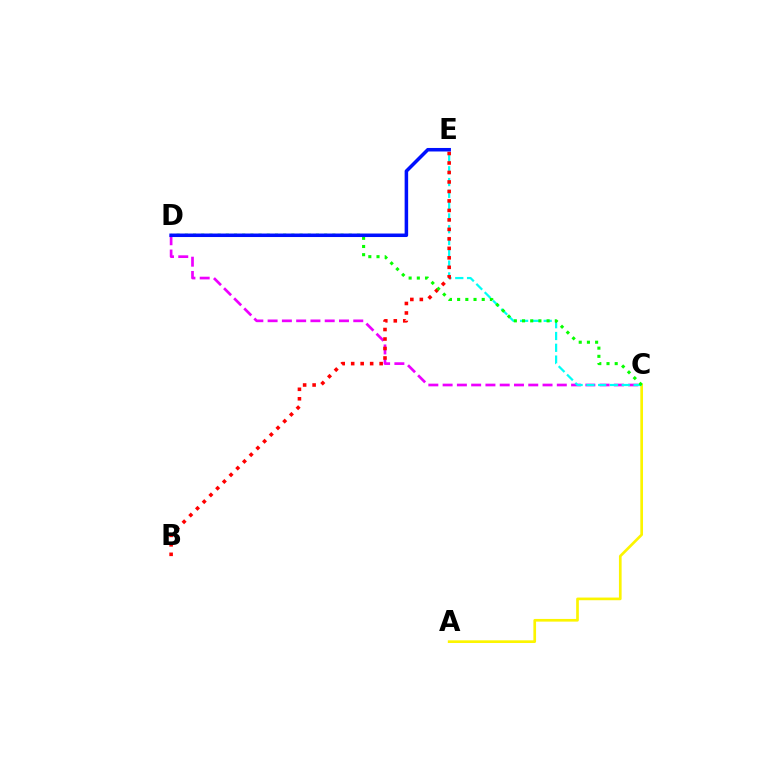{('A', 'C'): [{'color': '#fcf500', 'line_style': 'solid', 'thickness': 1.93}], ('C', 'D'): [{'color': '#ee00ff', 'line_style': 'dashed', 'thickness': 1.94}, {'color': '#08ff00', 'line_style': 'dotted', 'thickness': 2.23}], ('C', 'E'): [{'color': '#00fff6', 'line_style': 'dashed', 'thickness': 1.6}], ('B', 'E'): [{'color': '#ff0000', 'line_style': 'dotted', 'thickness': 2.58}], ('D', 'E'): [{'color': '#0010ff', 'line_style': 'solid', 'thickness': 2.53}]}